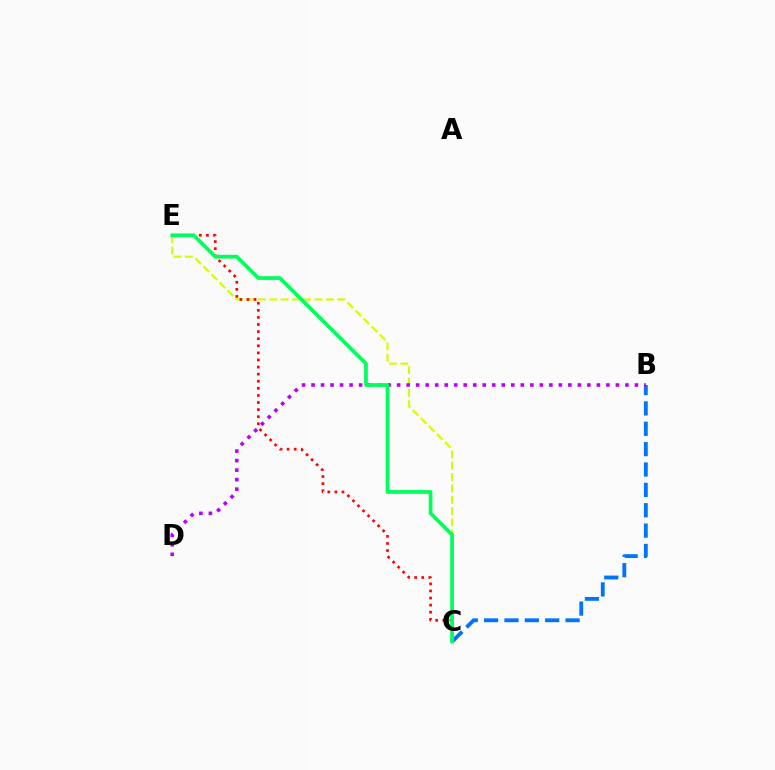{('B', 'C'): [{'color': '#0074ff', 'line_style': 'dashed', 'thickness': 2.77}], ('C', 'E'): [{'color': '#d1ff00', 'line_style': 'dashed', 'thickness': 1.54}, {'color': '#ff0000', 'line_style': 'dotted', 'thickness': 1.93}, {'color': '#00ff5c', 'line_style': 'solid', 'thickness': 2.68}], ('B', 'D'): [{'color': '#b900ff', 'line_style': 'dotted', 'thickness': 2.58}]}